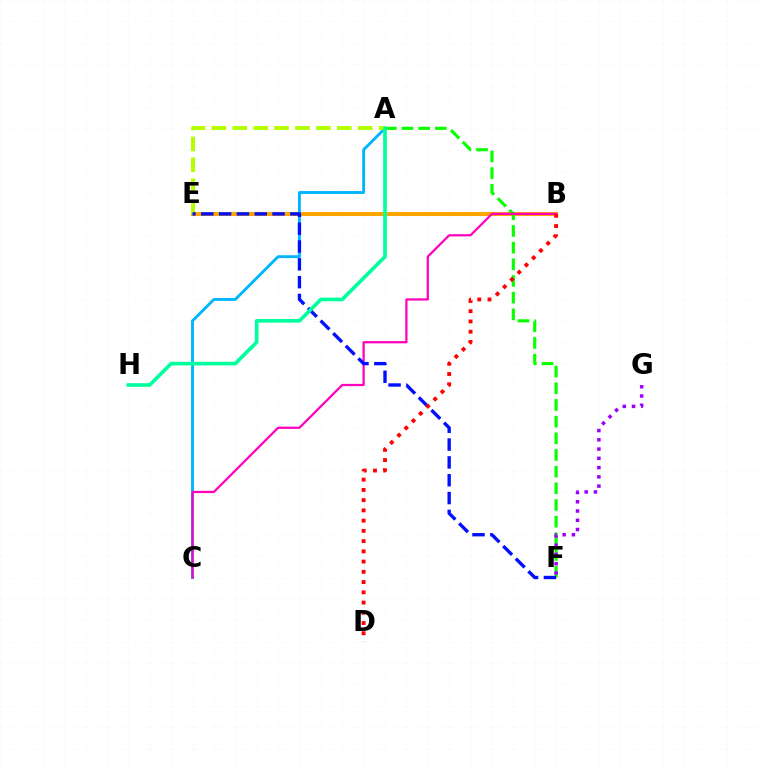{('B', 'E'): [{'color': '#ffa500', 'line_style': 'solid', 'thickness': 2.95}], ('A', 'C'): [{'color': '#00b5ff', 'line_style': 'solid', 'thickness': 2.07}], ('A', 'F'): [{'color': '#08ff00', 'line_style': 'dashed', 'thickness': 2.27}], ('A', 'E'): [{'color': '#b3ff00', 'line_style': 'dashed', 'thickness': 2.84}], ('B', 'C'): [{'color': '#ff00bd', 'line_style': 'solid', 'thickness': 1.61}], ('E', 'F'): [{'color': '#0010ff', 'line_style': 'dashed', 'thickness': 2.42}], ('F', 'G'): [{'color': '#9b00ff', 'line_style': 'dotted', 'thickness': 2.52}], ('B', 'D'): [{'color': '#ff0000', 'line_style': 'dotted', 'thickness': 2.78}], ('A', 'H'): [{'color': '#00ff9d', 'line_style': 'solid', 'thickness': 2.62}]}